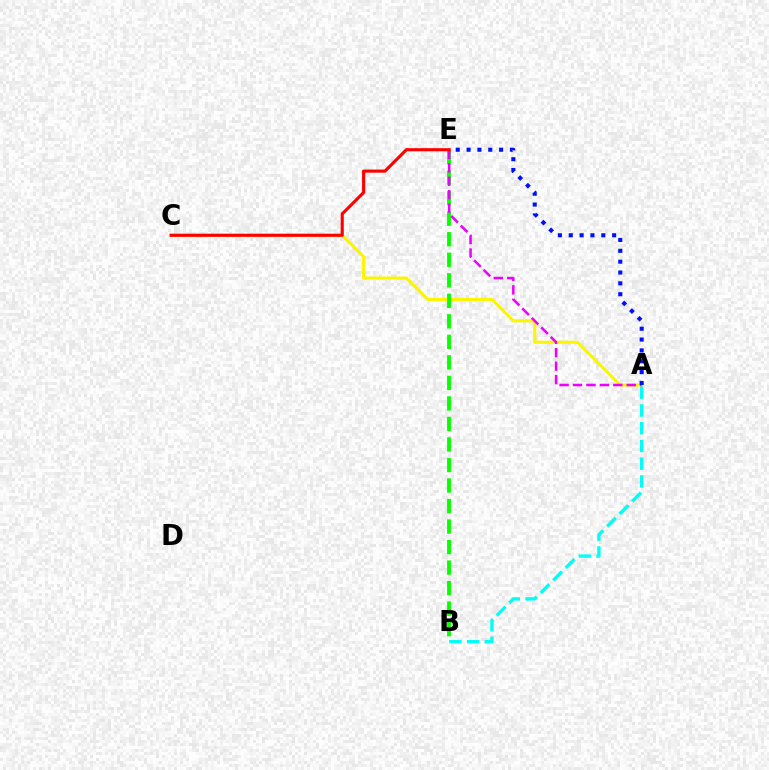{('A', 'C'): [{'color': '#fcf500', 'line_style': 'solid', 'thickness': 2.2}], ('B', 'E'): [{'color': '#08ff00', 'line_style': 'dashed', 'thickness': 2.79}], ('A', 'B'): [{'color': '#00fff6', 'line_style': 'dashed', 'thickness': 2.41}], ('A', 'E'): [{'color': '#ee00ff', 'line_style': 'dashed', 'thickness': 1.82}, {'color': '#0010ff', 'line_style': 'dotted', 'thickness': 2.95}], ('C', 'E'): [{'color': '#ff0000', 'line_style': 'solid', 'thickness': 2.24}]}